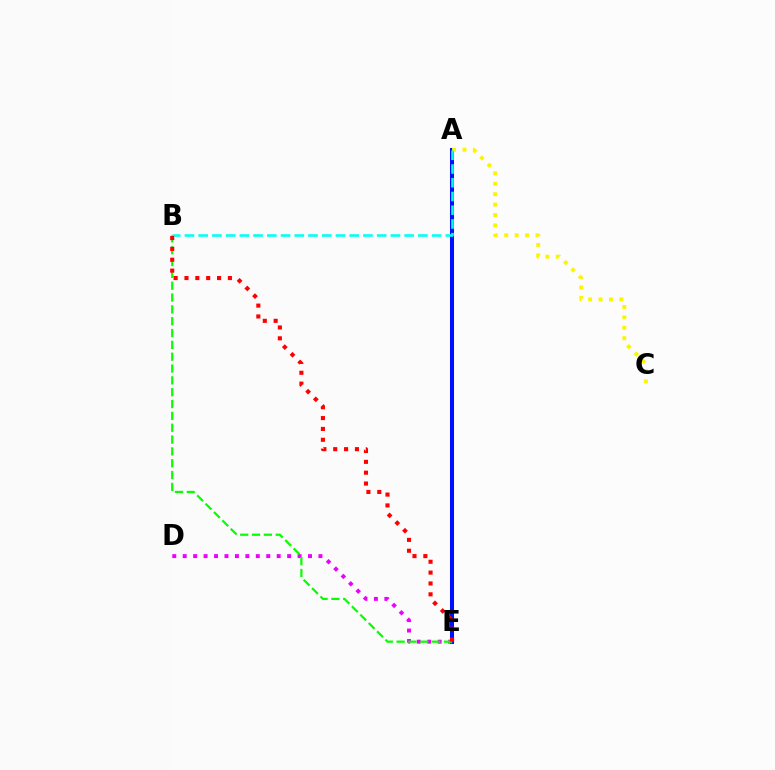{('A', 'E'): [{'color': '#0010ff', 'line_style': 'solid', 'thickness': 2.9}], ('D', 'E'): [{'color': '#ee00ff', 'line_style': 'dotted', 'thickness': 2.84}], ('A', 'C'): [{'color': '#fcf500', 'line_style': 'dotted', 'thickness': 2.83}], ('B', 'E'): [{'color': '#08ff00', 'line_style': 'dashed', 'thickness': 1.61}, {'color': '#ff0000', 'line_style': 'dotted', 'thickness': 2.95}], ('A', 'B'): [{'color': '#00fff6', 'line_style': 'dashed', 'thickness': 1.87}]}